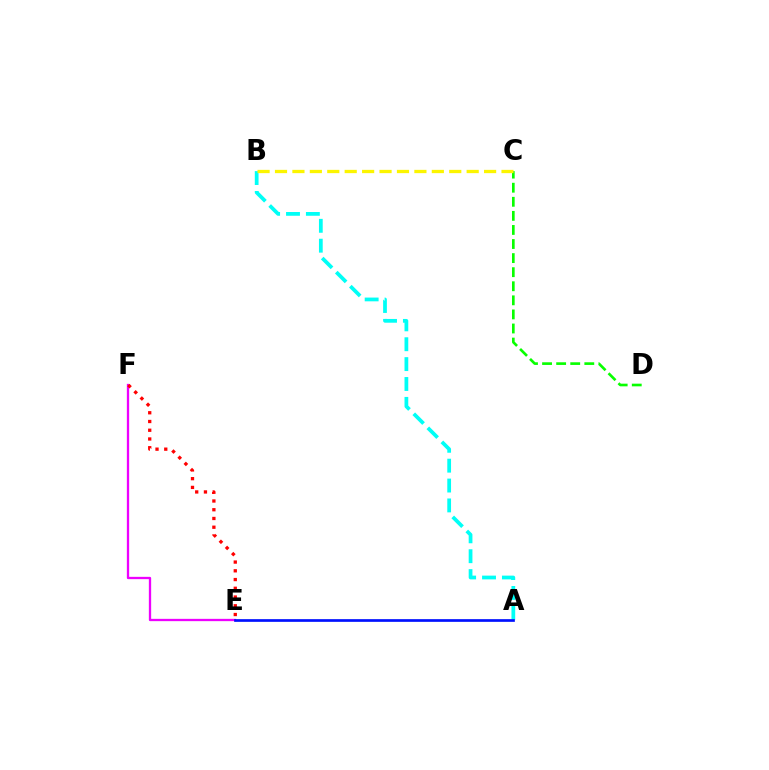{('A', 'B'): [{'color': '#00fff6', 'line_style': 'dashed', 'thickness': 2.7}], ('E', 'F'): [{'color': '#ee00ff', 'line_style': 'solid', 'thickness': 1.66}, {'color': '#ff0000', 'line_style': 'dotted', 'thickness': 2.38}], ('A', 'E'): [{'color': '#0010ff', 'line_style': 'solid', 'thickness': 1.94}], ('C', 'D'): [{'color': '#08ff00', 'line_style': 'dashed', 'thickness': 1.91}], ('B', 'C'): [{'color': '#fcf500', 'line_style': 'dashed', 'thickness': 2.37}]}